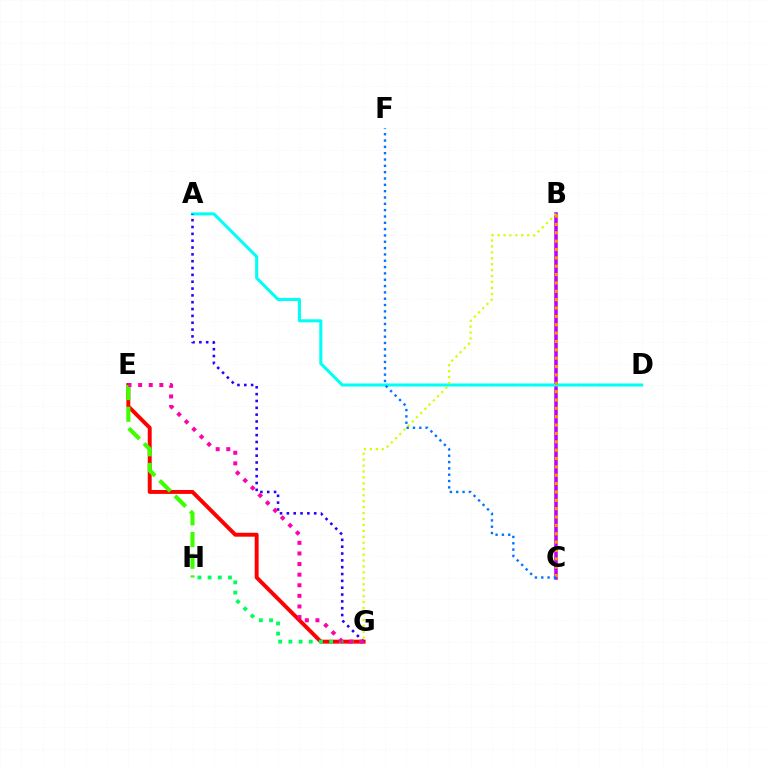{('B', 'C'): [{'color': '#b900ff', 'line_style': 'solid', 'thickness': 2.54}, {'color': '#ff9400', 'line_style': 'dotted', 'thickness': 2.27}], ('E', 'G'): [{'color': '#ff0000', 'line_style': 'solid', 'thickness': 2.82}, {'color': '#ff00ac', 'line_style': 'dotted', 'thickness': 2.88}], ('A', 'D'): [{'color': '#00fff6', 'line_style': 'solid', 'thickness': 2.2}], ('G', 'H'): [{'color': '#00ff5c', 'line_style': 'dotted', 'thickness': 2.77}], ('B', 'G'): [{'color': '#d1ff00', 'line_style': 'dotted', 'thickness': 1.61}], ('C', 'F'): [{'color': '#0074ff', 'line_style': 'dotted', 'thickness': 1.72}], ('A', 'G'): [{'color': '#2500ff', 'line_style': 'dotted', 'thickness': 1.86}], ('E', 'H'): [{'color': '#3dff00', 'line_style': 'dashed', 'thickness': 2.95}]}